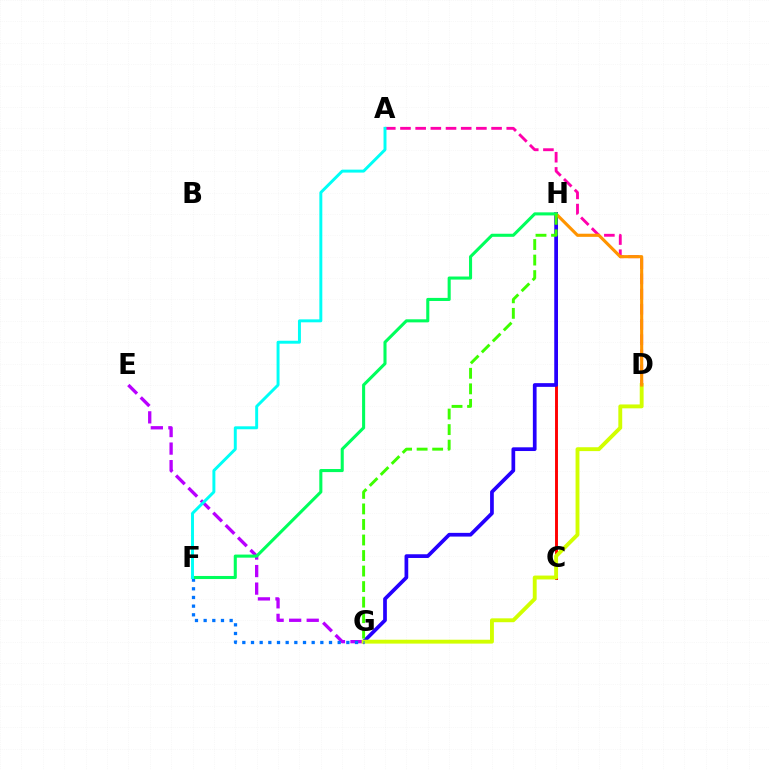{('C', 'H'): [{'color': '#ff0000', 'line_style': 'solid', 'thickness': 2.1}], ('G', 'H'): [{'color': '#2500ff', 'line_style': 'solid', 'thickness': 2.67}, {'color': '#3dff00', 'line_style': 'dashed', 'thickness': 2.11}], ('E', 'G'): [{'color': '#b900ff', 'line_style': 'dashed', 'thickness': 2.38}], ('D', 'G'): [{'color': '#d1ff00', 'line_style': 'solid', 'thickness': 2.79}], ('A', 'D'): [{'color': '#ff00ac', 'line_style': 'dashed', 'thickness': 2.06}], ('F', 'G'): [{'color': '#0074ff', 'line_style': 'dotted', 'thickness': 2.36}], ('D', 'H'): [{'color': '#ff9400', 'line_style': 'solid', 'thickness': 2.25}], ('F', 'H'): [{'color': '#00ff5c', 'line_style': 'solid', 'thickness': 2.21}], ('A', 'F'): [{'color': '#00fff6', 'line_style': 'solid', 'thickness': 2.12}]}